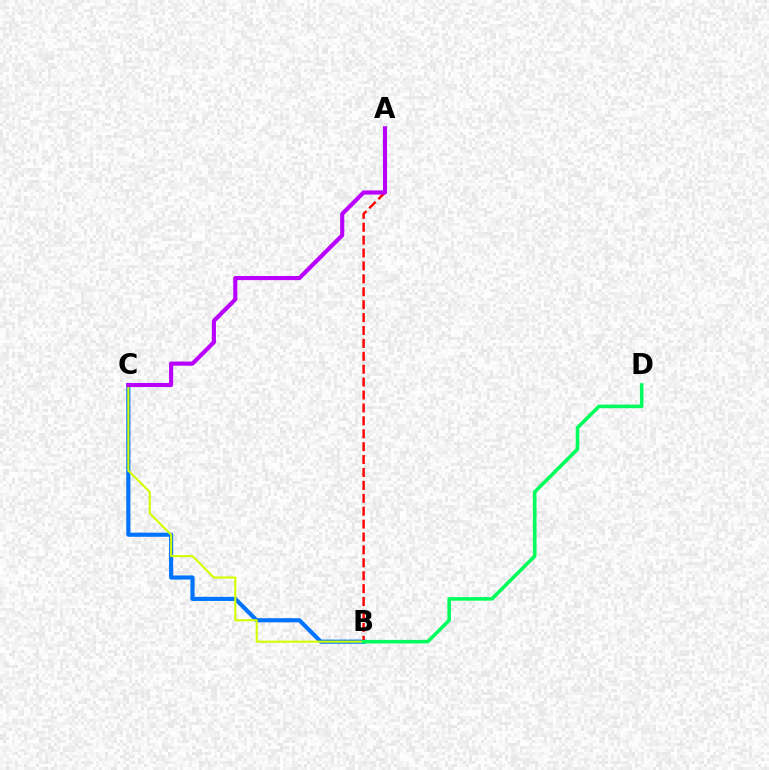{('B', 'C'): [{'color': '#0074ff', 'line_style': 'solid', 'thickness': 2.98}, {'color': '#d1ff00', 'line_style': 'solid', 'thickness': 1.5}], ('A', 'B'): [{'color': '#ff0000', 'line_style': 'dashed', 'thickness': 1.75}], ('B', 'D'): [{'color': '#00ff5c', 'line_style': 'solid', 'thickness': 2.57}], ('A', 'C'): [{'color': '#b900ff', 'line_style': 'solid', 'thickness': 2.97}]}